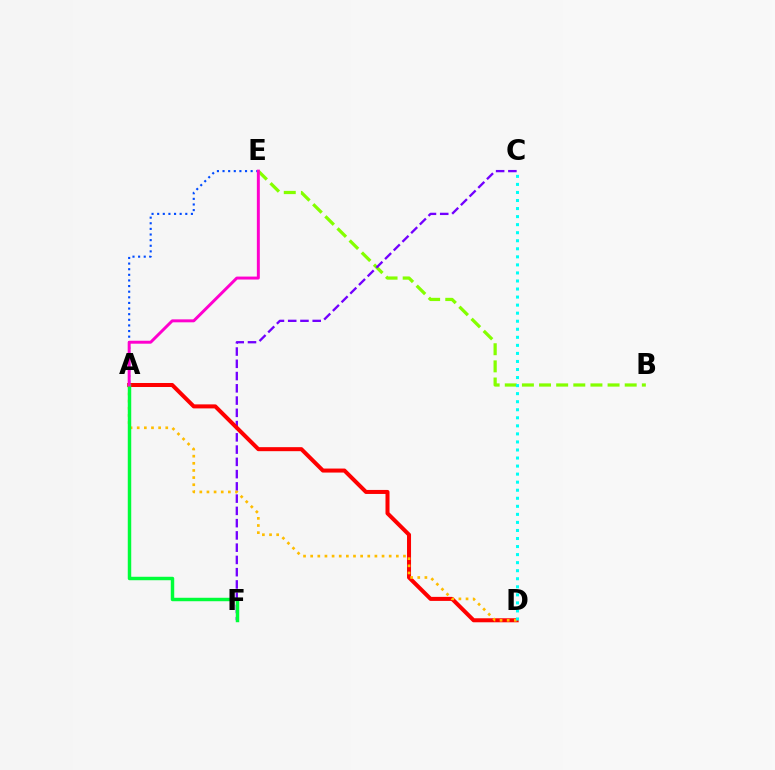{('B', 'E'): [{'color': '#84ff00', 'line_style': 'dashed', 'thickness': 2.33}], ('C', 'F'): [{'color': '#7200ff', 'line_style': 'dashed', 'thickness': 1.67}], ('A', 'E'): [{'color': '#004bff', 'line_style': 'dotted', 'thickness': 1.53}, {'color': '#ff00cf', 'line_style': 'solid', 'thickness': 2.13}], ('A', 'D'): [{'color': '#ff0000', 'line_style': 'solid', 'thickness': 2.89}, {'color': '#ffbd00', 'line_style': 'dotted', 'thickness': 1.94}], ('A', 'F'): [{'color': '#00ff39', 'line_style': 'solid', 'thickness': 2.49}], ('C', 'D'): [{'color': '#00fff6', 'line_style': 'dotted', 'thickness': 2.19}]}